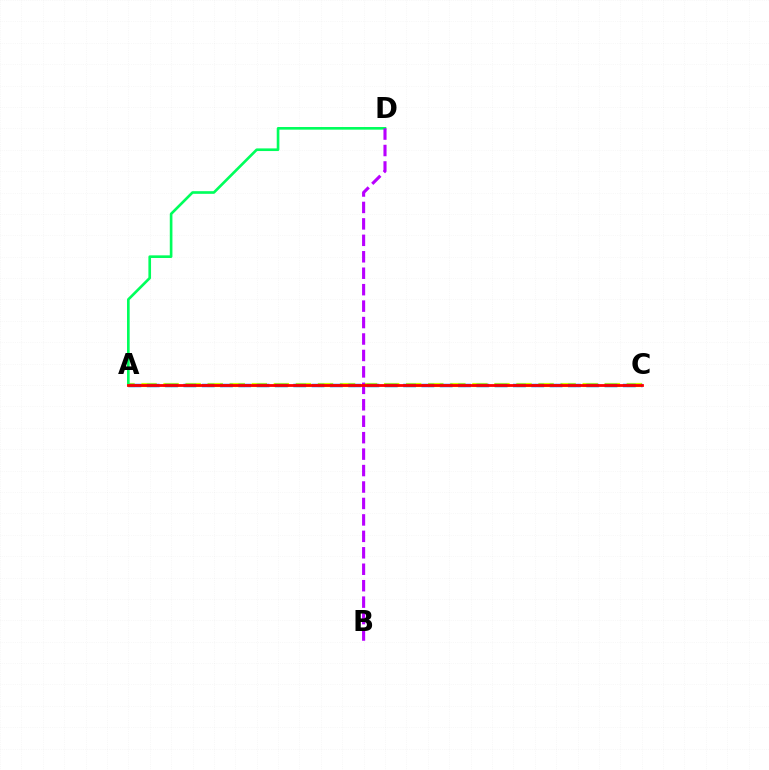{('A', 'C'): [{'color': '#d1ff00', 'line_style': 'dashed', 'thickness': 3.0}, {'color': '#0074ff', 'line_style': 'dashed', 'thickness': 2.49}, {'color': '#ff0000', 'line_style': 'solid', 'thickness': 2.01}], ('A', 'D'): [{'color': '#00ff5c', 'line_style': 'solid', 'thickness': 1.91}], ('B', 'D'): [{'color': '#b900ff', 'line_style': 'dashed', 'thickness': 2.23}]}